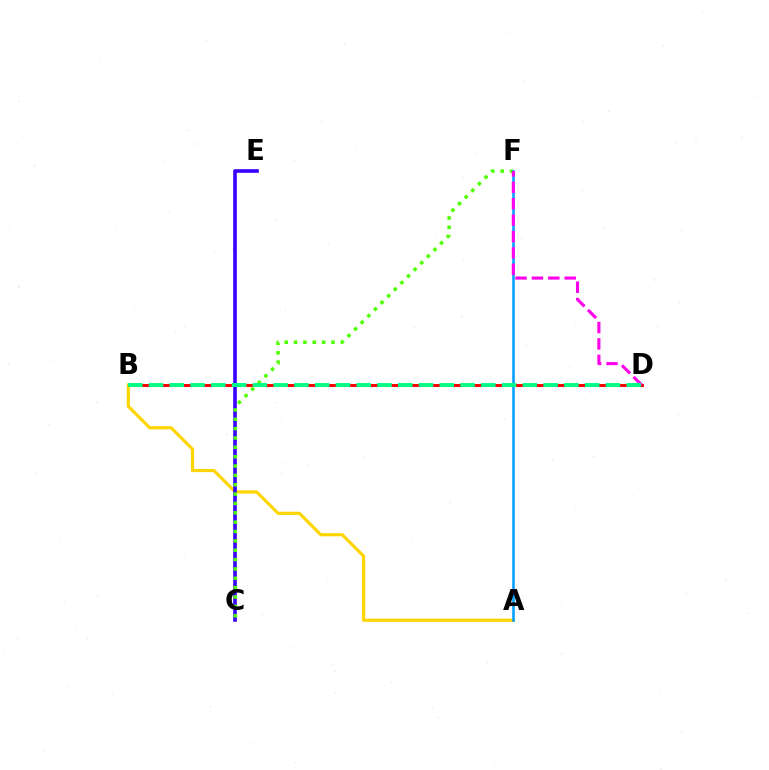{('B', 'D'): [{'color': '#ff0000', 'line_style': 'solid', 'thickness': 2.13}, {'color': '#00ff86', 'line_style': 'dashed', 'thickness': 2.82}], ('A', 'B'): [{'color': '#ffd500', 'line_style': 'solid', 'thickness': 2.27}], ('C', 'E'): [{'color': '#3700ff', 'line_style': 'solid', 'thickness': 2.61}], ('C', 'F'): [{'color': '#4fff00', 'line_style': 'dotted', 'thickness': 2.54}], ('A', 'F'): [{'color': '#009eff', 'line_style': 'solid', 'thickness': 1.83}], ('D', 'F'): [{'color': '#ff00ed', 'line_style': 'dashed', 'thickness': 2.23}]}